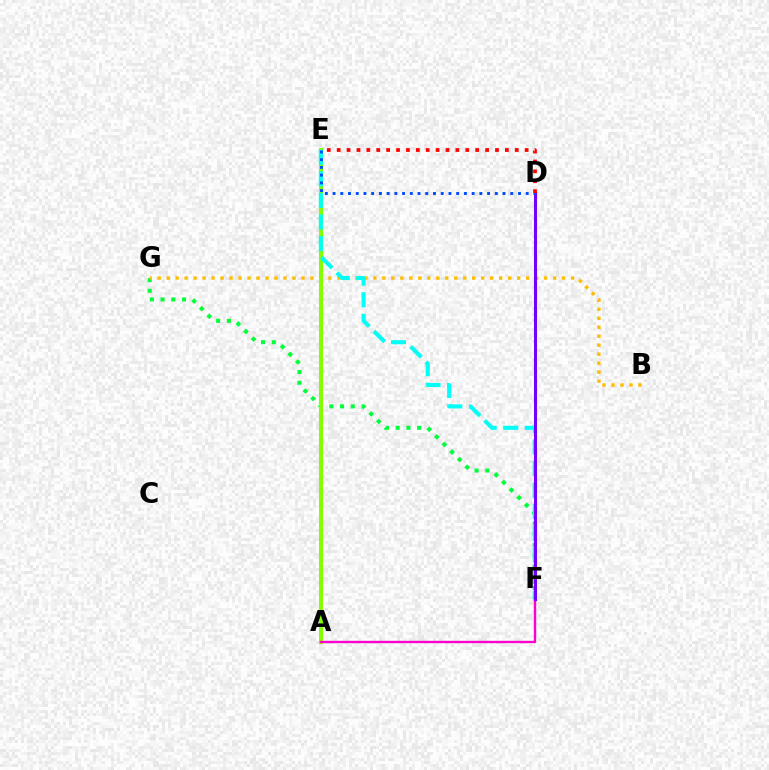{('F', 'G'): [{'color': '#00ff39', 'line_style': 'dotted', 'thickness': 2.92}], ('B', 'G'): [{'color': '#ffbd00', 'line_style': 'dotted', 'thickness': 2.44}], ('A', 'E'): [{'color': '#84ff00', 'line_style': 'solid', 'thickness': 2.92}], ('E', 'F'): [{'color': '#00fff6', 'line_style': 'dashed', 'thickness': 2.93}], ('A', 'F'): [{'color': '#ff00cf', 'line_style': 'solid', 'thickness': 1.71}], ('D', 'F'): [{'color': '#7200ff', 'line_style': 'solid', 'thickness': 2.2}], ('D', 'E'): [{'color': '#004bff', 'line_style': 'dotted', 'thickness': 2.1}, {'color': '#ff0000', 'line_style': 'dotted', 'thickness': 2.69}]}